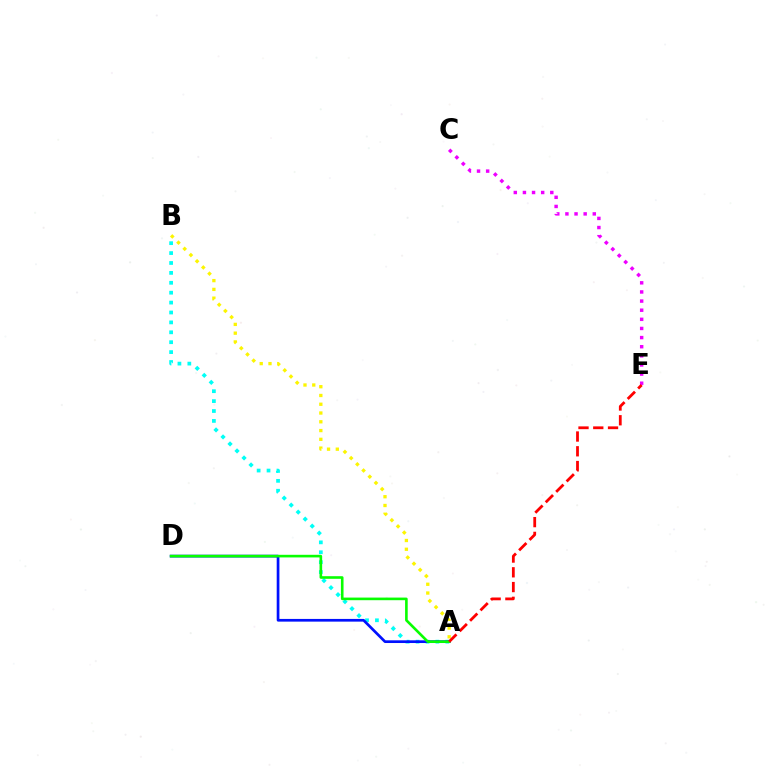{('C', 'E'): [{'color': '#ee00ff', 'line_style': 'dotted', 'thickness': 2.48}], ('A', 'B'): [{'color': '#00fff6', 'line_style': 'dotted', 'thickness': 2.69}, {'color': '#fcf500', 'line_style': 'dotted', 'thickness': 2.38}], ('A', 'D'): [{'color': '#0010ff', 'line_style': 'solid', 'thickness': 1.95}, {'color': '#08ff00', 'line_style': 'solid', 'thickness': 1.89}], ('A', 'E'): [{'color': '#ff0000', 'line_style': 'dashed', 'thickness': 2.01}]}